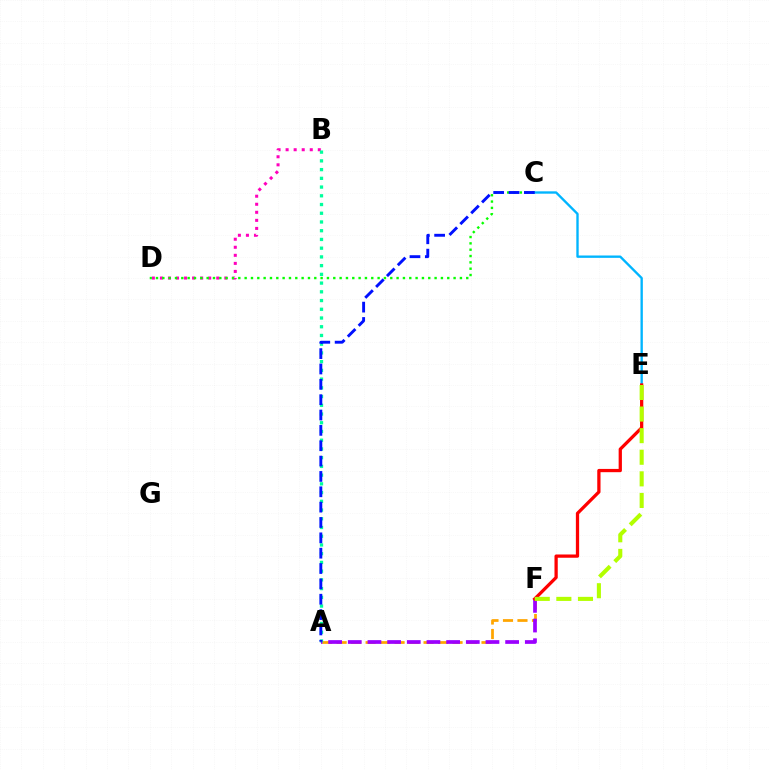{('A', 'F'): [{'color': '#ffa500', 'line_style': 'dashed', 'thickness': 1.97}, {'color': '#9b00ff', 'line_style': 'dashed', 'thickness': 2.67}], ('B', 'D'): [{'color': '#ff00bd', 'line_style': 'dotted', 'thickness': 2.19}], ('A', 'B'): [{'color': '#00ff9d', 'line_style': 'dotted', 'thickness': 2.37}], ('C', 'D'): [{'color': '#08ff00', 'line_style': 'dotted', 'thickness': 1.72}], ('C', 'E'): [{'color': '#00b5ff', 'line_style': 'solid', 'thickness': 1.7}], ('E', 'F'): [{'color': '#ff0000', 'line_style': 'solid', 'thickness': 2.35}, {'color': '#b3ff00', 'line_style': 'dashed', 'thickness': 2.93}], ('A', 'C'): [{'color': '#0010ff', 'line_style': 'dashed', 'thickness': 2.09}]}